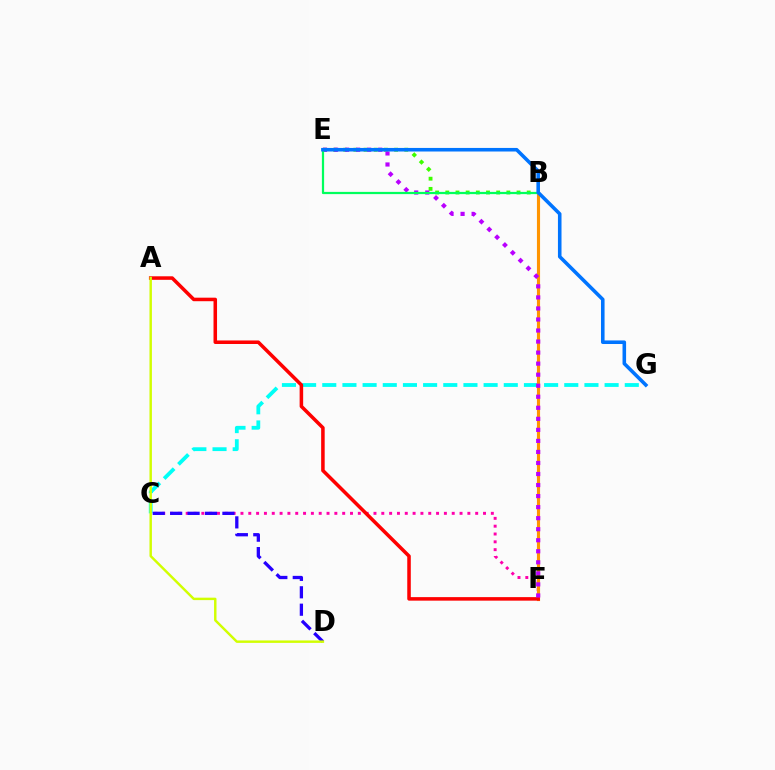{('C', 'F'): [{'color': '#ff00ac', 'line_style': 'dotted', 'thickness': 2.13}], ('B', 'E'): [{'color': '#3dff00', 'line_style': 'dotted', 'thickness': 2.77}, {'color': '#00ff5c', 'line_style': 'solid', 'thickness': 1.61}], ('C', 'G'): [{'color': '#00fff6', 'line_style': 'dashed', 'thickness': 2.74}], ('B', 'F'): [{'color': '#ff9400', 'line_style': 'solid', 'thickness': 2.26}], ('C', 'D'): [{'color': '#2500ff', 'line_style': 'dashed', 'thickness': 2.37}], ('A', 'F'): [{'color': '#ff0000', 'line_style': 'solid', 'thickness': 2.54}], ('E', 'F'): [{'color': '#b900ff', 'line_style': 'dotted', 'thickness': 3.0}], ('E', 'G'): [{'color': '#0074ff', 'line_style': 'solid', 'thickness': 2.57}], ('A', 'D'): [{'color': '#d1ff00', 'line_style': 'solid', 'thickness': 1.76}]}